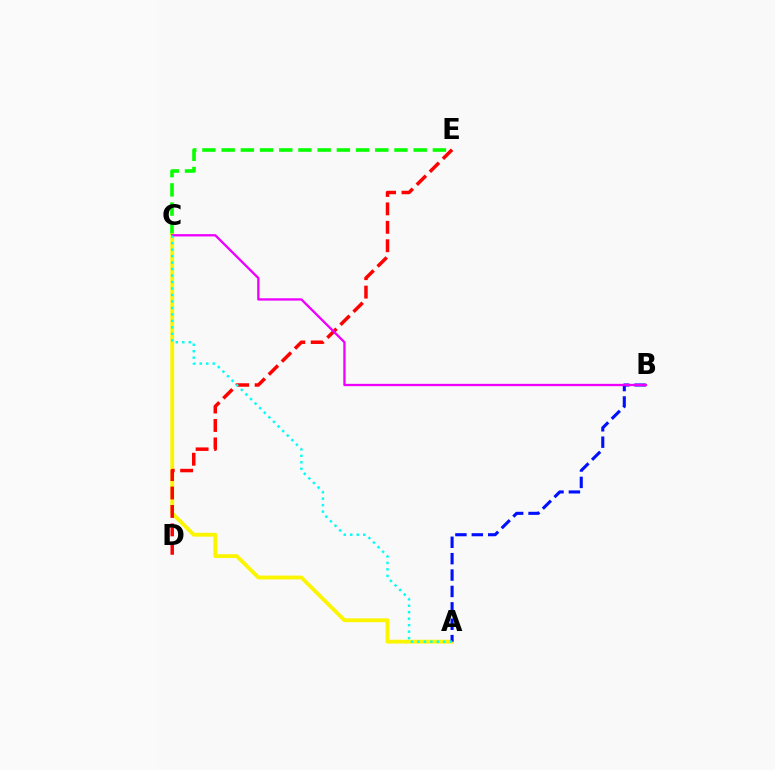{('C', 'E'): [{'color': '#08ff00', 'line_style': 'dashed', 'thickness': 2.61}], ('A', 'C'): [{'color': '#fcf500', 'line_style': 'solid', 'thickness': 2.76}, {'color': '#00fff6', 'line_style': 'dotted', 'thickness': 1.76}], ('A', 'B'): [{'color': '#0010ff', 'line_style': 'dashed', 'thickness': 2.23}], ('D', 'E'): [{'color': '#ff0000', 'line_style': 'dashed', 'thickness': 2.5}], ('B', 'C'): [{'color': '#ee00ff', 'line_style': 'solid', 'thickness': 1.67}]}